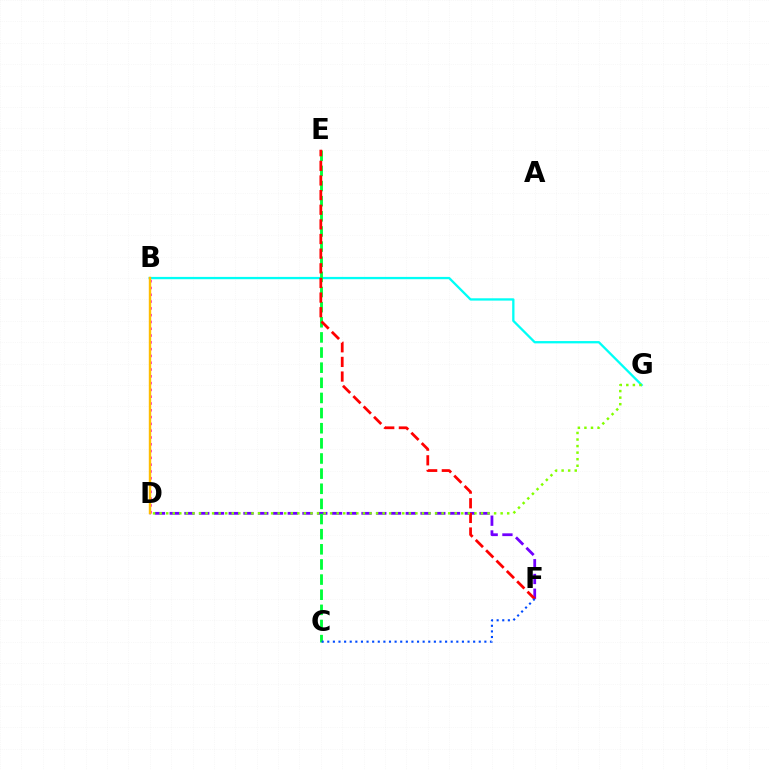{('B', 'G'): [{'color': '#00fff6', 'line_style': 'solid', 'thickness': 1.66}], ('D', 'F'): [{'color': '#7200ff', 'line_style': 'dashed', 'thickness': 2.0}], ('C', 'E'): [{'color': '#00ff39', 'line_style': 'dashed', 'thickness': 2.06}], ('E', 'F'): [{'color': '#ff0000', 'line_style': 'dashed', 'thickness': 1.99}], ('D', 'G'): [{'color': '#84ff00', 'line_style': 'dotted', 'thickness': 1.78}], ('B', 'D'): [{'color': '#ff00cf', 'line_style': 'dotted', 'thickness': 1.85}, {'color': '#ffbd00', 'line_style': 'solid', 'thickness': 1.74}], ('C', 'F'): [{'color': '#004bff', 'line_style': 'dotted', 'thickness': 1.52}]}